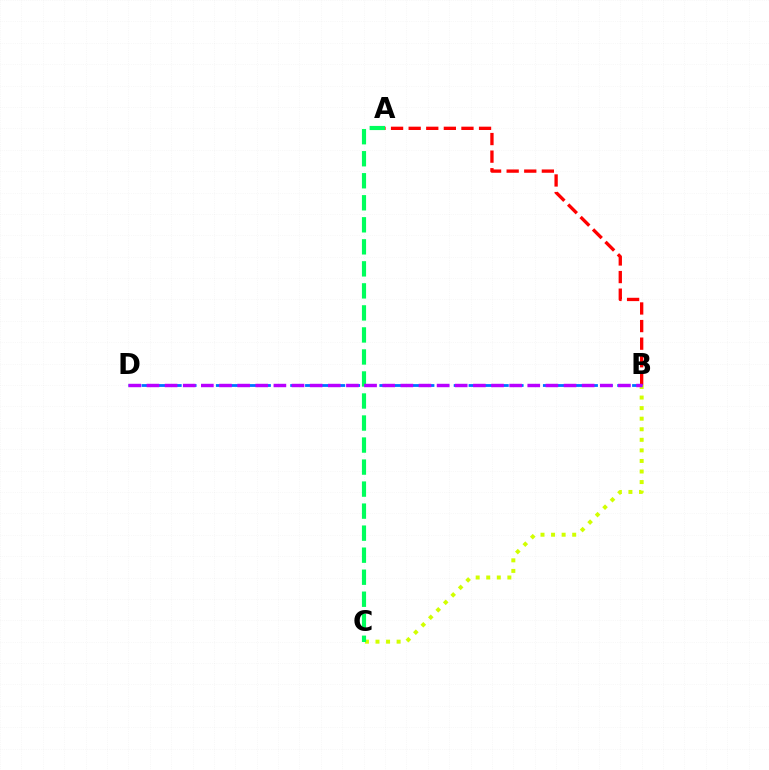{('B', 'C'): [{'color': '#d1ff00', 'line_style': 'dotted', 'thickness': 2.87}], ('A', 'C'): [{'color': '#00ff5c', 'line_style': 'dashed', 'thickness': 2.99}], ('A', 'B'): [{'color': '#ff0000', 'line_style': 'dashed', 'thickness': 2.39}], ('B', 'D'): [{'color': '#0074ff', 'line_style': 'dashed', 'thickness': 2.02}, {'color': '#b900ff', 'line_style': 'dashed', 'thickness': 2.46}]}